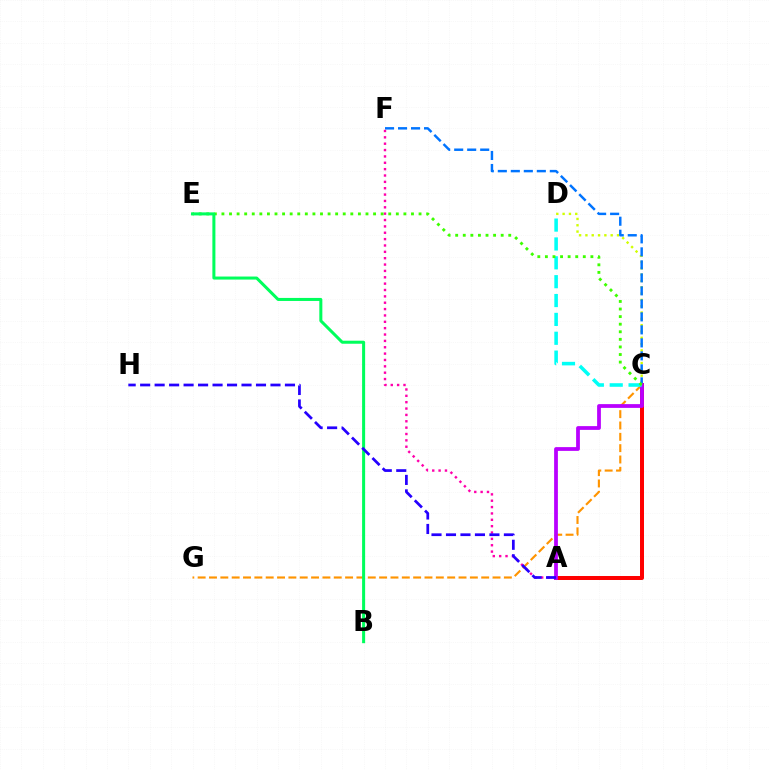{('A', 'C'): [{'color': '#ff0000', 'line_style': 'solid', 'thickness': 2.87}, {'color': '#b900ff', 'line_style': 'solid', 'thickness': 2.71}], ('C', 'D'): [{'color': '#d1ff00', 'line_style': 'dotted', 'thickness': 1.72}, {'color': '#00fff6', 'line_style': 'dashed', 'thickness': 2.56}], ('C', 'F'): [{'color': '#0074ff', 'line_style': 'dashed', 'thickness': 1.77}], ('A', 'F'): [{'color': '#ff00ac', 'line_style': 'dotted', 'thickness': 1.73}], ('C', 'G'): [{'color': '#ff9400', 'line_style': 'dashed', 'thickness': 1.54}], ('C', 'E'): [{'color': '#3dff00', 'line_style': 'dotted', 'thickness': 2.06}], ('B', 'E'): [{'color': '#00ff5c', 'line_style': 'solid', 'thickness': 2.18}], ('A', 'H'): [{'color': '#2500ff', 'line_style': 'dashed', 'thickness': 1.97}]}